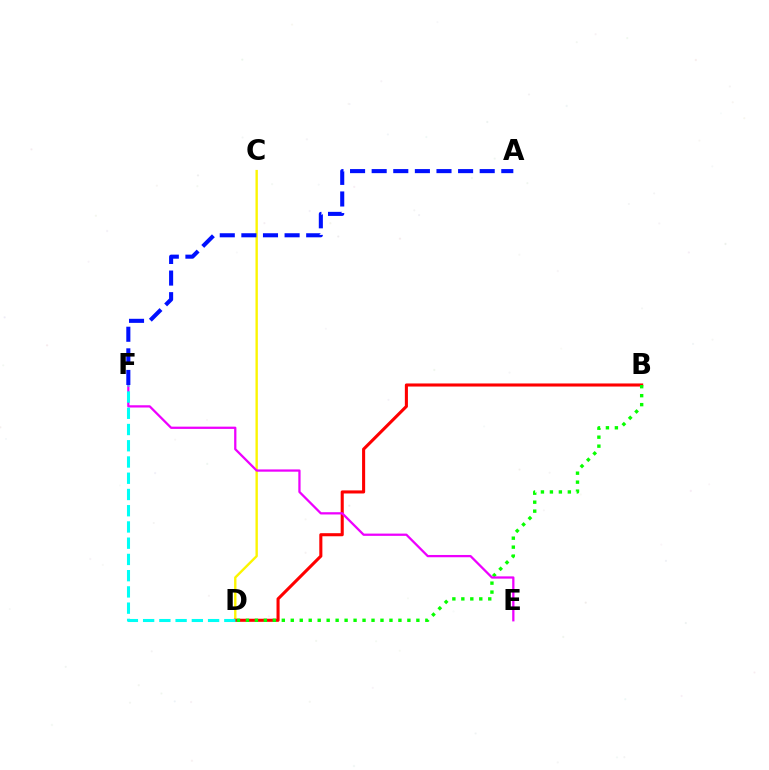{('C', 'D'): [{'color': '#fcf500', 'line_style': 'solid', 'thickness': 1.71}], ('B', 'D'): [{'color': '#ff0000', 'line_style': 'solid', 'thickness': 2.21}, {'color': '#08ff00', 'line_style': 'dotted', 'thickness': 2.44}], ('E', 'F'): [{'color': '#ee00ff', 'line_style': 'solid', 'thickness': 1.63}], ('A', 'F'): [{'color': '#0010ff', 'line_style': 'dashed', 'thickness': 2.94}], ('D', 'F'): [{'color': '#00fff6', 'line_style': 'dashed', 'thickness': 2.21}]}